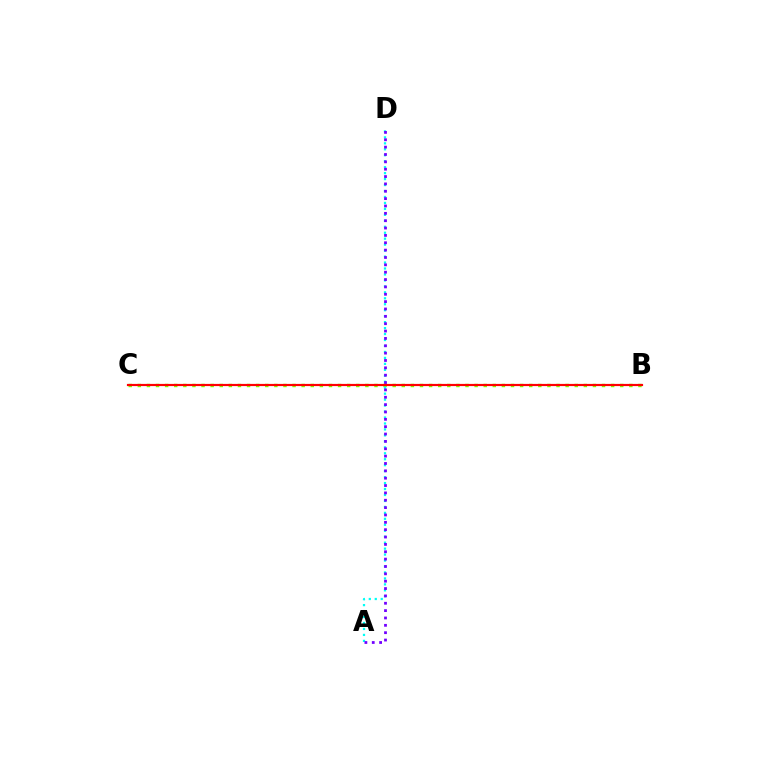{('B', 'C'): [{'color': '#84ff00', 'line_style': 'dotted', 'thickness': 2.47}, {'color': '#ff0000', 'line_style': 'solid', 'thickness': 1.58}], ('A', 'D'): [{'color': '#00fff6', 'line_style': 'dotted', 'thickness': 1.62}, {'color': '#7200ff', 'line_style': 'dotted', 'thickness': 2.0}]}